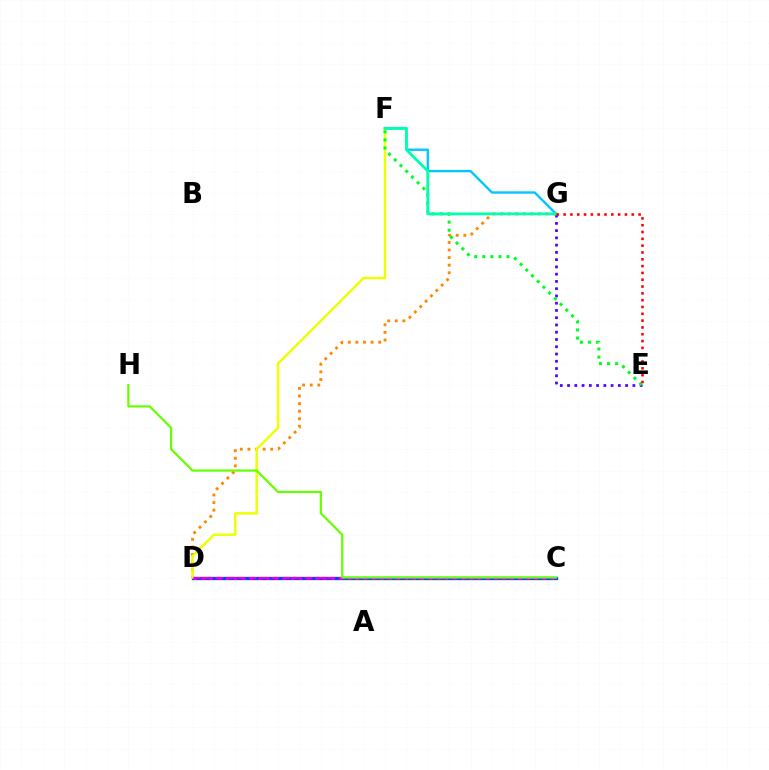{('F', 'G'): [{'color': '#00c7ff', 'line_style': 'solid', 'thickness': 1.69}, {'color': '#00ffaf', 'line_style': 'solid', 'thickness': 2.04}], ('D', 'G'): [{'color': '#ff8800', 'line_style': 'dotted', 'thickness': 2.06}], ('C', 'D'): [{'color': '#003fff', 'line_style': 'solid', 'thickness': 2.36}, {'color': '#ff00a0', 'line_style': 'dashed', 'thickness': 1.52}, {'color': '#d600ff', 'line_style': 'dotted', 'thickness': 2.21}], ('D', 'F'): [{'color': '#eeff00', 'line_style': 'solid', 'thickness': 1.75}], ('E', 'G'): [{'color': '#4f00ff', 'line_style': 'dotted', 'thickness': 1.97}, {'color': '#ff0000', 'line_style': 'dotted', 'thickness': 1.85}], ('E', 'F'): [{'color': '#00ff27', 'line_style': 'dotted', 'thickness': 2.2}], ('C', 'H'): [{'color': '#66ff00', 'line_style': 'solid', 'thickness': 1.59}]}